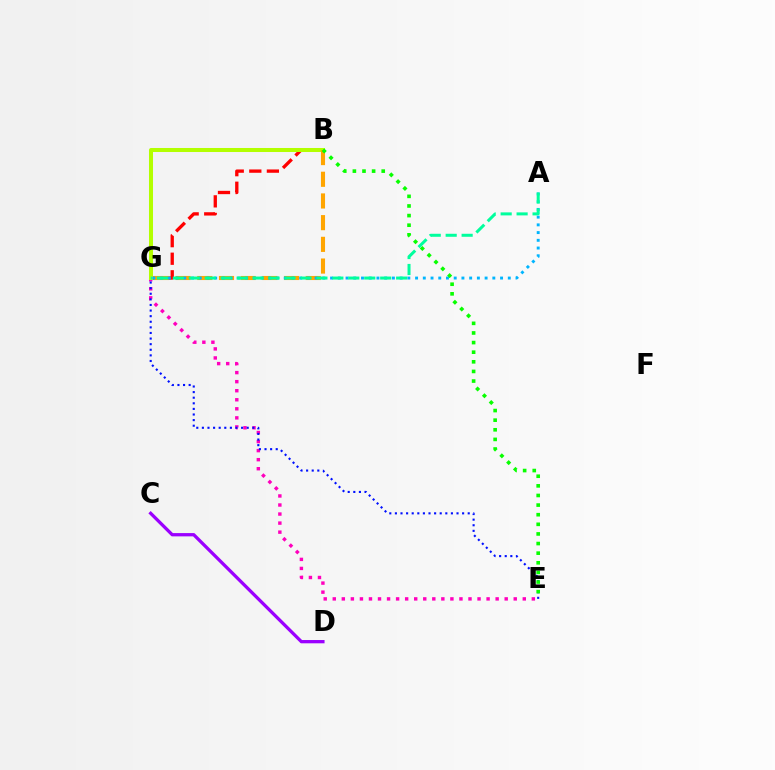{('E', 'G'): [{'color': '#ff00bd', 'line_style': 'dotted', 'thickness': 2.46}, {'color': '#0010ff', 'line_style': 'dotted', 'thickness': 1.52}], ('B', 'G'): [{'color': '#ff0000', 'line_style': 'dashed', 'thickness': 2.39}, {'color': '#b3ff00', 'line_style': 'solid', 'thickness': 2.9}, {'color': '#ffa500', 'line_style': 'dashed', 'thickness': 2.95}], ('A', 'G'): [{'color': '#00b5ff', 'line_style': 'dotted', 'thickness': 2.1}, {'color': '#00ff9d', 'line_style': 'dashed', 'thickness': 2.17}], ('B', 'E'): [{'color': '#08ff00', 'line_style': 'dotted', 'thickness': 2.61}], ('C', 'D'): [{'color': '#9b00ff', 'line_style': 'solid', 'thickness': 2.36}]}